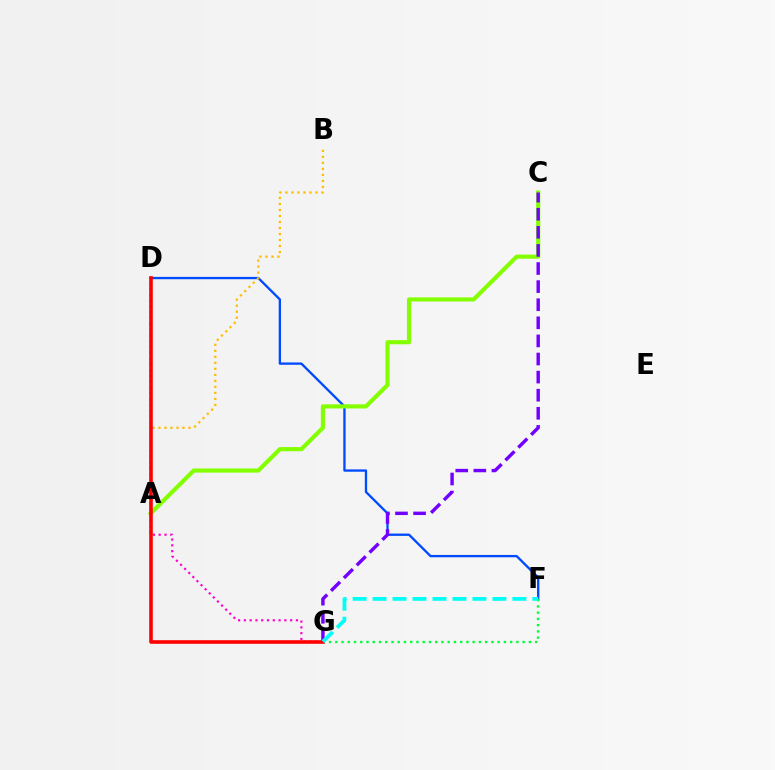{('D', 'F'): [{'color': '#004bff', 'line_style': 'solid', 'thickness': 1.67}], ('A', 'C'): [{'color': '#84ff00', 'line_style': 'solid', 'thickness': 2.97}], ('F', 'G'): [{'color': '#00ff39', 'line_style': 'dotted', 'thickness': 1.7}, {'color': '#00fff6', 'line_style': 'dashed', 'thickness': 2.71}], ('A', 'B'): [{'color': '#ffbd00', 'line_style': 'dotted', 'thickness': 1.63}], ('D', 'G'): [{'color': '#ff00cf', 'line_style': 'dotted', 'thickness': 1.57}, {'color': '#ff0000', 'line_style': 'solid', 'thickness': 2.59}], ('C', 'G'): [{'color': '#7200ff', 'line_style': 'dashed', 'thickness': 2.46}]}